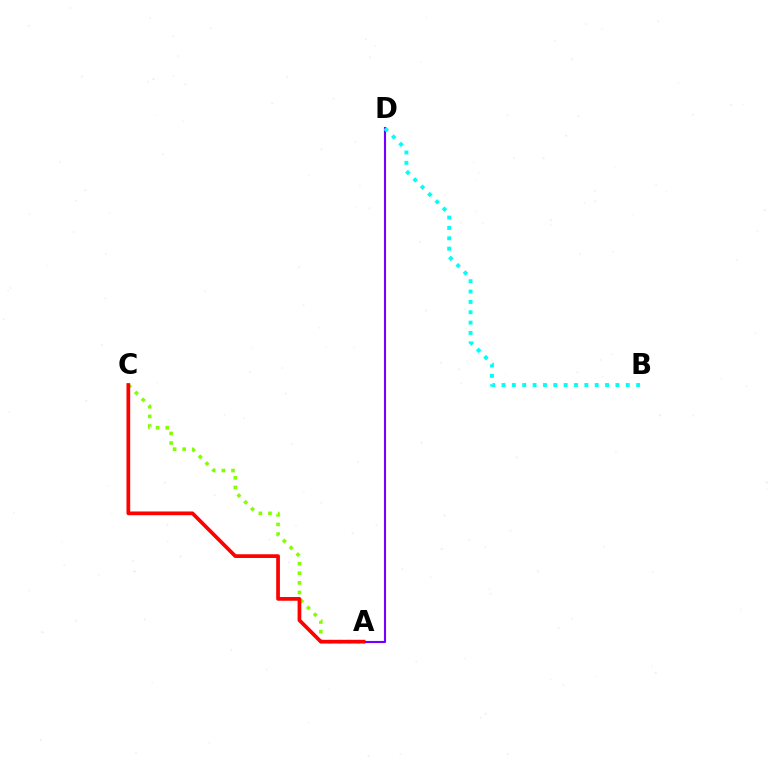{('A', 'C'): [{'color': '#84ff00', 'line_style': 'dotted', 'thickness': 2.61}, {'color': '#ff0000', 'line_style': 'solid', 'thickness': 2.67}], ('A', 'D'): [{'color': '#7200ff', 'line_style': 'solid', 'thickness': 1.53}], ('B', 'D'): [{'color': '#00fff6', 'line_style': 'dotted', 'thickness': 2.81}]}